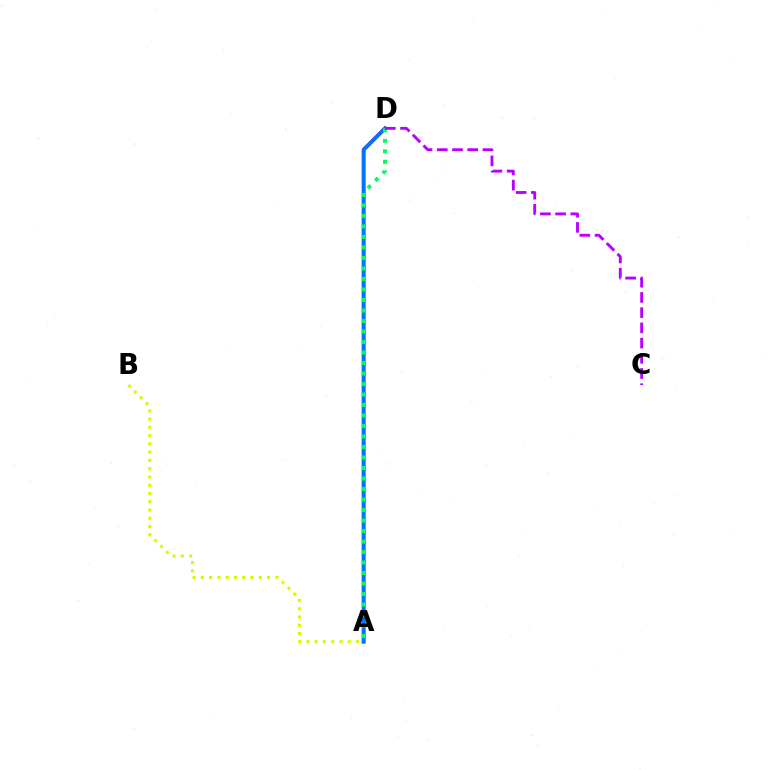{('A', 'D'): [{'color': '#ff0000', 'line_style': 'solid', 'thickness': 2.54}, {'color': '#0074ff', 'line_style': 'solid', 'thickness': 2.66}, {'color': '#00ff5c', 'line_style': 'dotted', 'thickness': 2.85}], ('A', 'B'): [{'color': '#d1ff00', 'line_style': 'dotted', 'thickness': 2.25}], ('C', 'D'): [{'color': '#b900ff', 'line_style': 'dashed', 'thickness': 2.07}]}